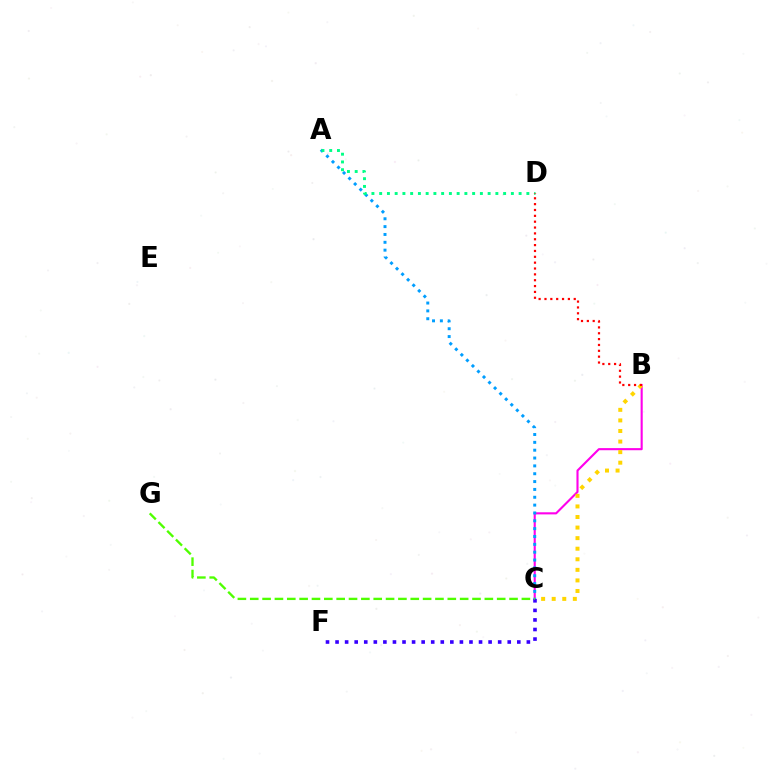{('B', 'C'): [{'color': '#ff00ed', 'line_style': 'solid', 'thickness': 1.52}, {'color': '#ffd500', 'line_style': 'dotted', 'thickness': 2.87}], ('A', 'C'): [{'color': '#009eff', 'line_style': 'dotted', 'thickness': 2.13}], ('C', 'F'): [{'color': '#3700ff', 'line_style': 'dotted', 'thickness': 2.6}], ('C', 'G'): [{'color': '#4fff00', 'line_style': 'dashed', 'thickness': 1.68}], ('A', 'D'): [{'color': '#00ff86', 'line_style': 'dotted', 'thickness': 2.1}], ('B', 'D'): [{'color': '#ff0000', 'line_style': 'dotted', 'thickness': 1.59}]}